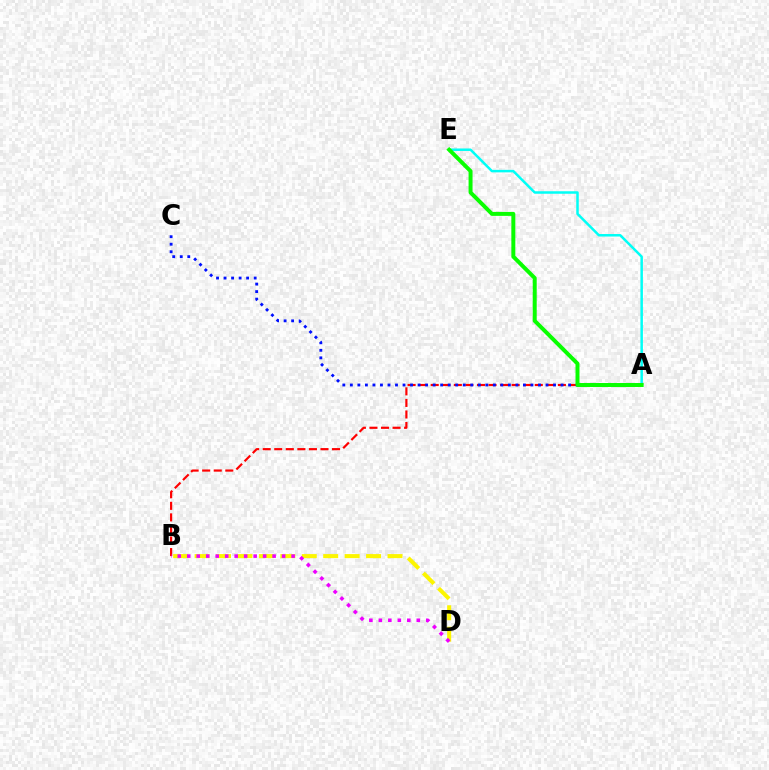{('B', 'D'): [{'color': '#fcf500', 'line_style': 'dashed', 'thickness': 2.91}, {'color': '#ee00ff', 'line_style': 'dotted', 'thickness': 2.58}], ('A', 'B'): [{'color': '#ff0000', 'line_style': 'dashed', 'thickness': 1.57}], ('A', 'C'): [{'color': '#0010ff', 'line_style': 'dotted', 'thickness': 2.04}], ('A', 'E'): [{'color': '#00fff6', 'line_style': 'solid', 'thickness': 1.8}, {'color': '#08ff00', 'line_style': 'solid', 'thickness': 2.86}]}